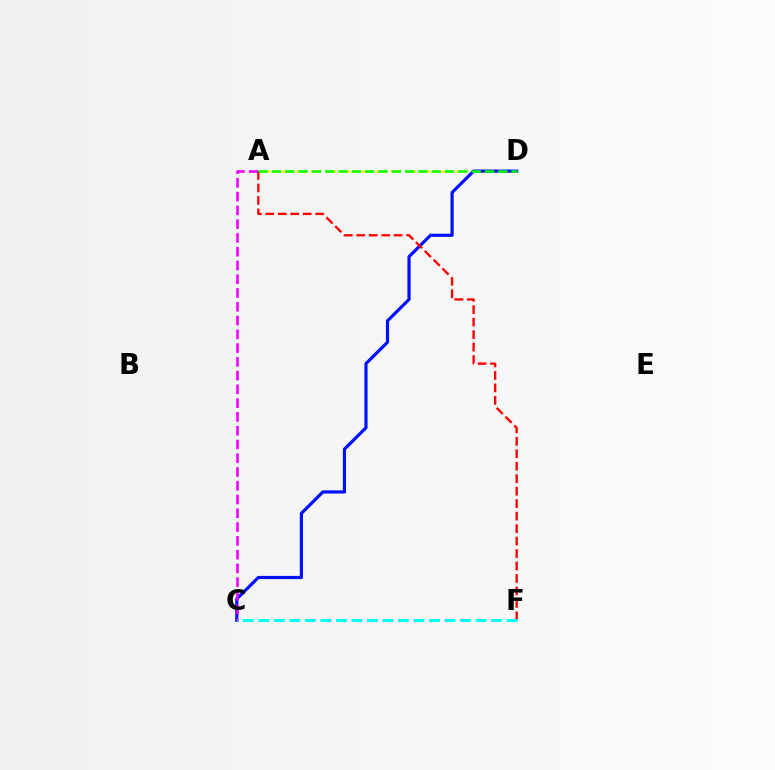{('A', 'D'): [{'color': '#fcf500', 'line_style': 'dotted', 'thickness': 1.98}, {'color': '#08ff00', 'line_style': 'dashed', 'thickness': 1.81}], ('C', 'D'): [{'color': '#0010ff', 'line_style': 'solid', 'thickness': 2.29}], ('A', 'F'): [{'color': '#ff0000', 'line_style': 'dashed', 'thickness': 1.69}], ('A', 'C'): [{'color': '#ee00ff', 'line_style': 'dashed', 'thickness': 1.87}], ('C', 'F'): [{'color': '#00fff6', 'line_style': 'dashed', 'thickness': 2.11}]}